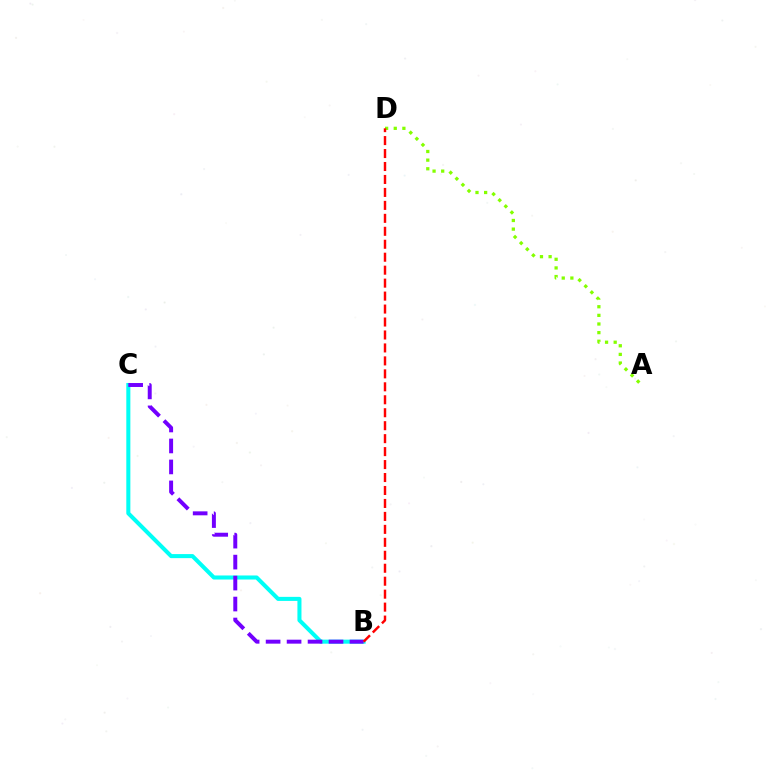{('A', 'D'): [{'color': '#84ff00', 'line_style': 'dotted', 'thickness': 2.35}], ('B', 'C'): [{'color': '#00fff6', 'line_style': 'solid', 'thickness': 2.92}, {'color': '#7200ff', 'line_style': 'dashed', 'thickness': 2.85}], ('B', 'D'): [{'color': '#ff0000', 'line_style': 'dashed', 'thickness': 1.76}]}